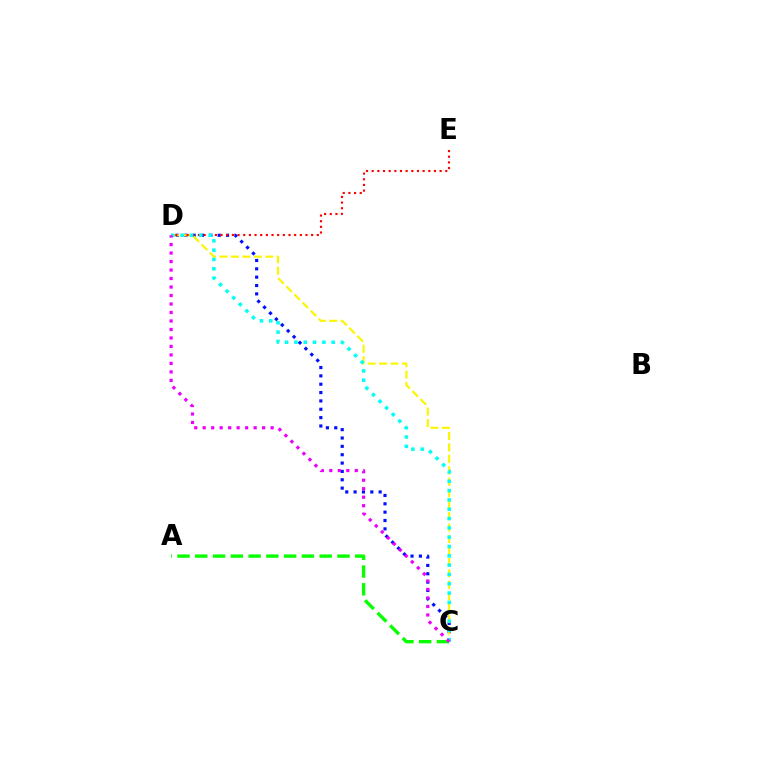{('C', 'D'): [{'color': '#0010ff', 'line_style': 'dotted', 'thickness': 2.27}, {'color': '#fcf500', 'line_style': 'dashed', 'thickness': 1.56}, {'color': '#00fff6', 'line_style': 'dotted', 'thickness': 2.53}, {'color': '#ee00ff', 'line_style': 'dotted', 'thickness': 2.31}], ('A', 'C'): [{'color': '#08ff00', 'line_style': 'dashed', 'thickness': 2.41}], ('D', 'E'): [{'color': '#ff0000', 'line_style': 'dotted', 'thickness': 1.54}]}